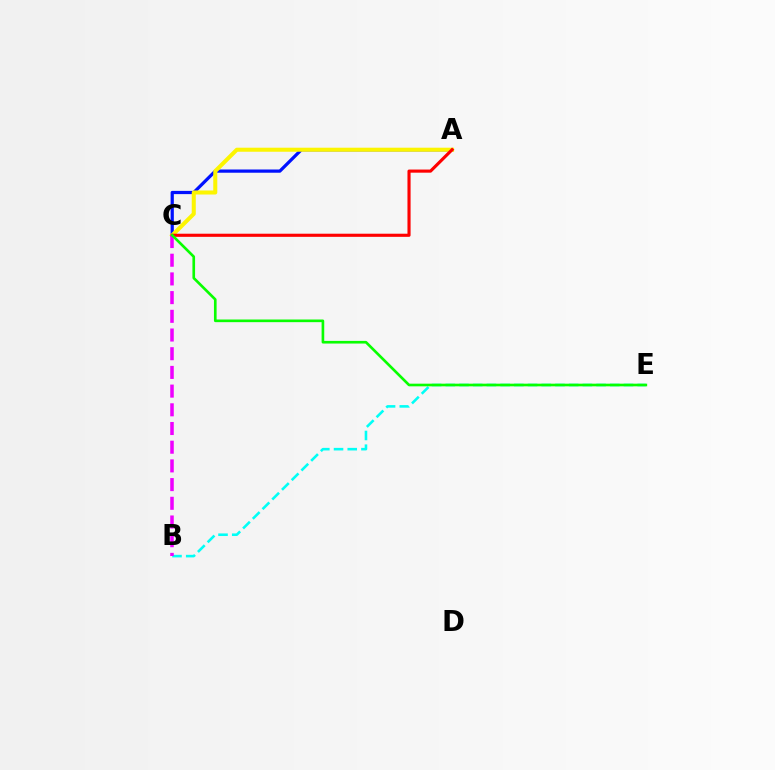{('A', 'C'): [{'color': '#0010ff', 'line_style': 'solid', 'thickness': 2.32}, {'color': '#fcf500', 'line_style': 'solid', 'thickness': 2.91}, {'color': '#ff0000', 'line_style': 'solid', 'thickness': 2.25}], ('B', 'E'): [{'color': '#00fff6', 'line_style': 'dashed', 'thickness': 1.86}], ('B', 'C'): [{'color': '#ee00ff', 'line_style': 'dashed', 'thickness': 2.54}], ('C', 'E'): [{'color': '#08ff00', 'line_style': 'solid', 'thickness': 1.91}]}